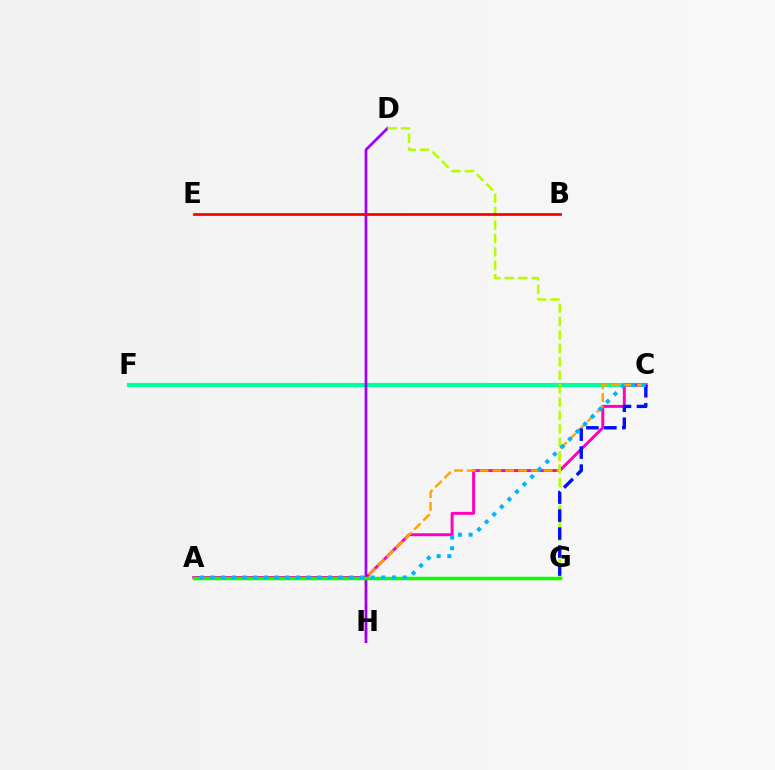{('C', 'F'): [{'color': '#00ff9d', 'line_style': 'solid', 'thickness': 2.98}], ('A', 'C'): [{'color': '#ff00bd', 'line_style': 'solid', 'thickness': 2.12}, {'color': '#00b5ff', 'line_style': 'dotted', 'thickness': 2.9}], ('C', 'H'): [{'color': '#ffa500', 'line_style': 'dashed', 'thickness': 1.74}], ('D', 'H'): [{'color': '#9b00ff', 'line_style': 'solid', 'thickness': 1.96}], ('D', 'G'): [{'color': '#b3ff00', 'line_style': 'dashed', 'thickness': 1.82}], ('A', 'G'): [{'color': '#08ff00', 'line_style': 'solid', 'thickness': 2.52}], ('B', 'E'): [{'color': '#ff0000', 'line_style': 'solid', 'thickness': 1.98}], ('C', 'G'): [{'color': '#0010ff', 'line_style': 'dashed', 'thickness': 2.44}]}